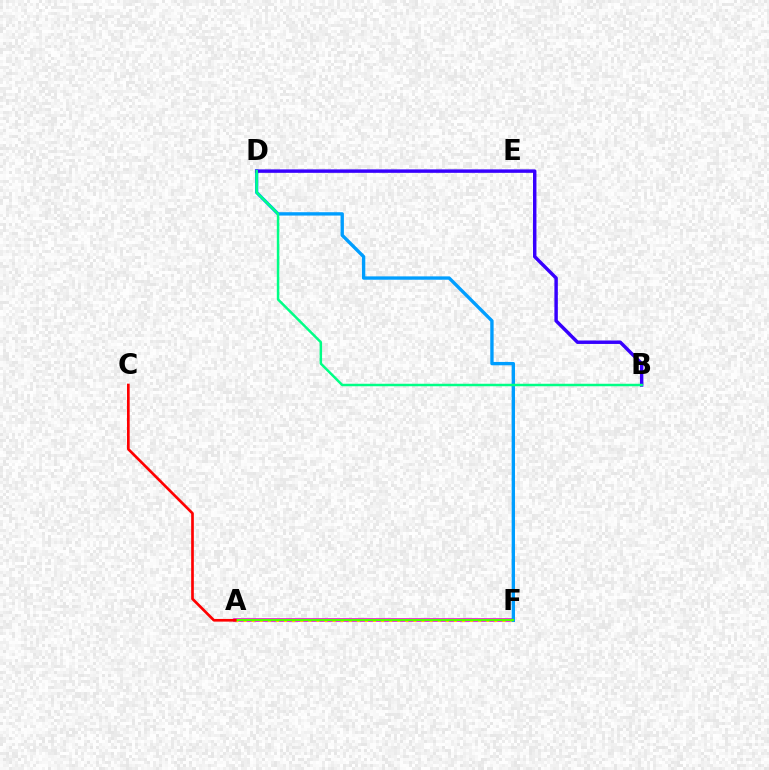{('A', 'F'): [{'color': '#ff00ed', 'line_style': 'solid', 'thickness': 2.63}, {'color': '#ffd500', 'line_style': 'dotted', 'thickness': 2.2}, {'color': '#4fff00', 'line_style': 'solid', 'thickness': 1.62}], ('D', 'F'): [{'color': '#009eff', 'line_style': 'solid', 'thickness': 2.41}], ('B', 'D'): [{'color': '#3700ff', 'line_style': 'solid', 'thickness': 2.48}, {'color': '#00ff86', 'line_style': 'solid', 'thickness': 1.79}], ('A', 'C'): [{'color': '#ff0000', 'line_style': 'solid', 'thickness': 1.93}]}